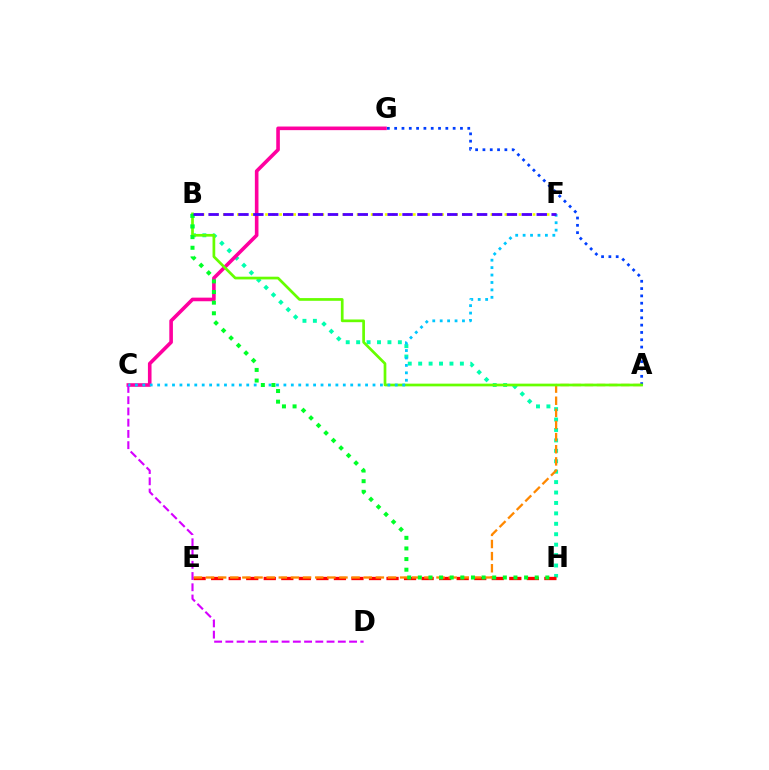{('B', 'F'): [{'color': '#eeff00', 'line_style': 'dotted', 'thickness': 1.91}, {'color': '#4f00ff', 'line_style': 'dashed', 'thickness': 2.03}], ('B', 'H'): [{'color': '#00ffaf', 'line_style': 'dotted', 'thickness': 2.83}, {'color': '#00ff27', 'line_style': 'dotted', 'thickness': 2.89}], ('C', 'G'): [{'color': '#ff00a0', 'line_style': 'solid', 'thickness': 2.6}], ('E', 'H'): [{'color': '#ff0000', 'line_style': 'dashed', 'thickness': 2.38}], ('A', 'G'): [{'color': '#003fff', 'line_style': 'dotted', 'thickness': 1.99}], ('A', 'E'): [{'color': '#ff8800', 'line_style': 'dashed', 'thickness': 1.65}], ('C', 'D'): [{'color': '#d600ff', 'line_style': 'dashed', 'thickness': 1.53}], ('A', 'B'): [{'color': '#66ff00', 'line_style': 'solid', 'thickness': 1.95}], ('C', 'F'): [{'color': '#00c7ff', 'line_style': 'dotted', 'thickness': 2.02}]}